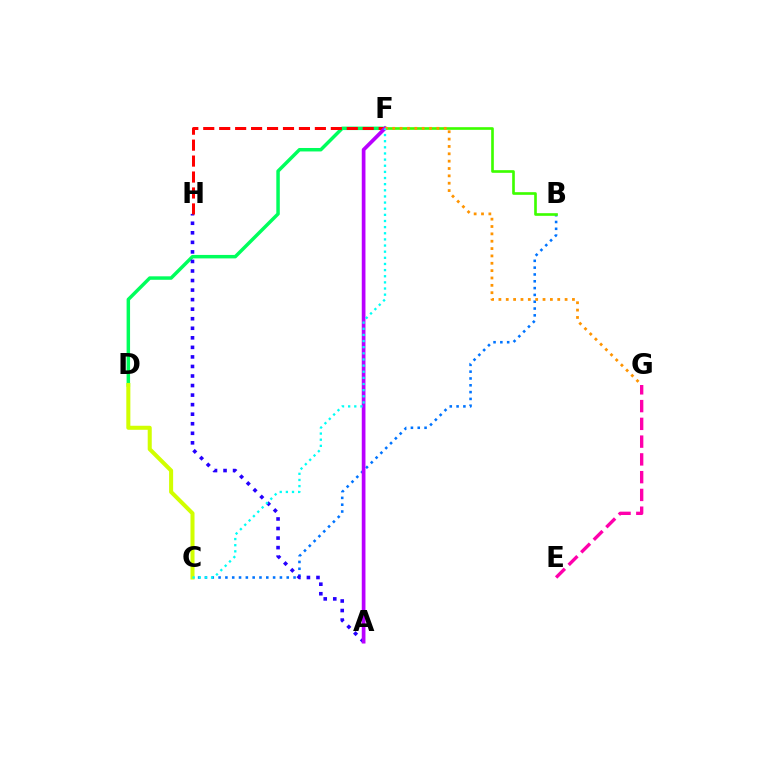{('D', 'F'): [{'color': '#00ff5c', 'line_style': 'solid', 'thickness': 2.5}], ('B', 'C'): [{'color': '#0074ff', 'line_style': 'dotted', 'thickness': 1.85}], ('C', 'D'): [{'color': '#d1ff00', 'line_style': 'solid', 'thickness': 2.91}], ('A', 'H'): [{'color': '#2500ff', 'line_style': 'dotted', 'thickness': 2.59}], ('B', 'F'): [{'color': '#3dff00', 'line_style': 'solid', 'thickness': 1.91}], ('F', 'H'): [{'color': '#ff0000', 'line_style': 'dashed', 'thickness': 2.17}], ('E', 'G'): [{'color': '#ff00ac', 'line_style': 'dashed', 'thickness': 2.41}], ('A', 'F'): [{'color': '#b900ff', 'line_style': 'solid', 'thickness': 2.66}], ('F', 'G'): [{'color': '#ff9400', 'line_style': 'dotted', 'thickness': 2.0}], ('C', 'F'): [{'color': '#00fff6', 'line_style': 'dotted', 'thickness': 1.67}]}